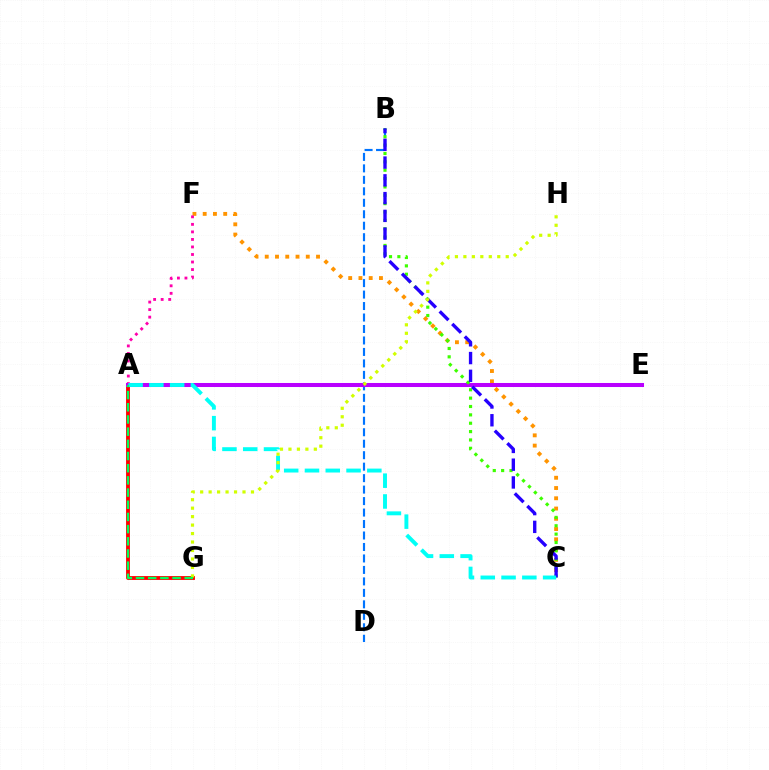{('A', 'G'): [{'color': '#ff0000', 'line_style': 'solid', 'thickness': 2.77}, {'color': '#00ff5c', 'line_style': 'dashed', 'thickness': 1.65}], ('C', 'F'): [{'color': '#ff9400', 'line_style': 'dotted', 'thickness': 2.79}], ('A', 'F'): [{'color': '#ff00ac', 'line_style': 'dotted', 'thickness': 2.05}], ('B', 'D'): [{'color': '#0074ff', 'line_style': 'dashed', 'thickness': 1.56}], ('A', 'E'): [{'color': '#b900ff', 'line_style': 'solid', 'thickness': 2.9}], ('B', 'C'): [{'color': '#3dff00', 'line_style': 'dotted', 'thickness': 2.27}, {'color': '#2500ff', 'line_style': 'dashed', 'thickness': 2.41}], ('A', 'C'): [{'color': '#00fff6', 'line_style': 'dashed', 'thickness': 2.82}], ('G', 'H'): [{'color': '#d1ff00', 'line_style': 'dotted', 'thickness': 2.3}]}